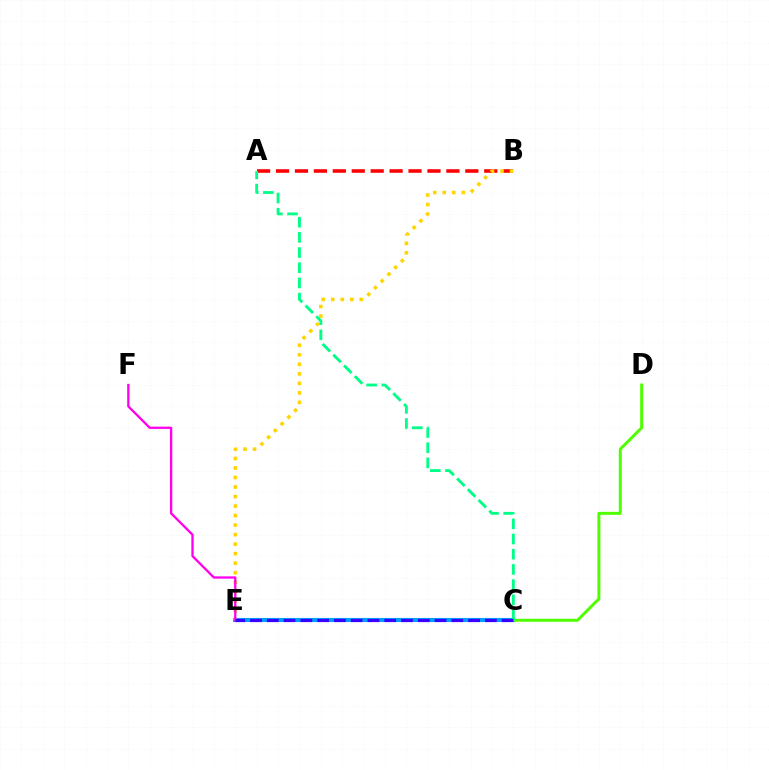{('C', 'E'): [{'color': '#009eff', 'line_style': 'solid', 'thickness': 2.95}, {'color': '#3700ff', 'line_style': 'dashed', 'thickness': 2.28}], ('C', 'D'): [{'color': '#4fff00', 'line_style': 'solid', 'thickness': 2.15}], ('A', 'B'): [{'color': '#ff0000', 'line_style': 'dashed', 'thickness': 2.57}], ('B', 'E'): [{'color': '#ffd500', 'line_style': 'dotted', 'thickness': 2.59}], ('A', 'C'): [{'color': '#00ff86', 'line_style': 'dashed', 'thickness': 2.06}], ('E', 'F'): [{'color': '#ff00ed', 'line_style': 'solid', 'thickness': 1.66}]}